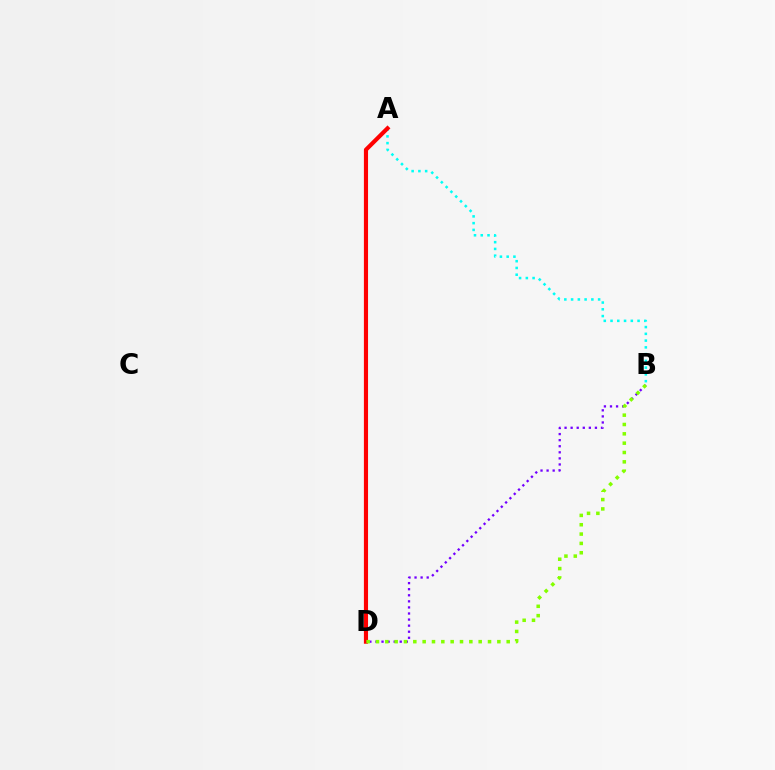{('A', 'B'): [{'color': '#00fff6', 'line_style': 'dotted', 'thickness': 1.84}], ('A', 'D'): [{'color': '#ff0000', 'line_style': 'solid', 'thickness': 2.98}], ('B', 'D'): [{'color': '#7200ff', 'line_style': 'dotted', 'thickness': 1.65}, {'color': '#84ff00', 'line_style': 'dotted', 'thickness': 2.54}]}